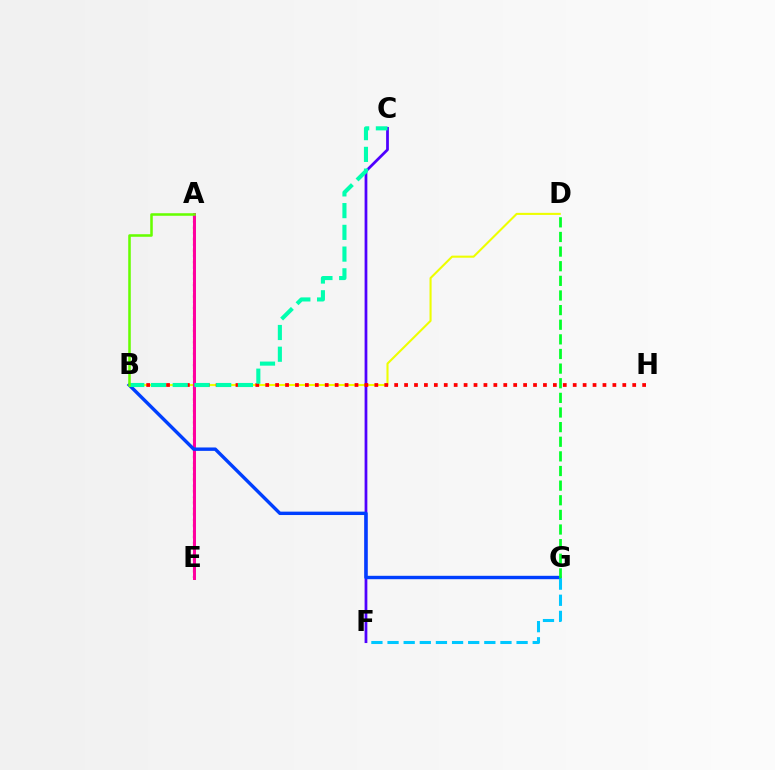{('B', 'D'): [{'color': '#eeff00', 'line_style': 'solid', 'thickness': 1.51}], ('C', 'F'): [{'color': '#4f00ff', 'line_style': 'solid', 'thickness': 1.98}], ('A', 'E'): [{'color': '#ff8800', 'line_style': 'dashed', 'thickness': 1.54}, {'color': '#d600ff', 'line_style': 'dotted', 'thickness': 1.55}, {'color': '#ff00a0', 'line_style': 'solid', 'thickness': 2.14}], ('B', 'H'): [{'color': '#ff0000', 'line_style': 'dotted', 'thickness': 2.69}], ('B', 'G'): [{'color': '#003fff', 'line_style': 'solid', 'thickness': 2.45}], ('B', 'C'): [{'color': '#00ffaf', 'line_style': 'dashed', 'thickness': 2.95}], ('D', 'G'): [{'color': '#00ff27', 'line_style': 'dashed', 'thickness': 1.99}], ('A', 'B'): [{'color': '#66ff00', 'line_style': 'solid', 'thickness': 1.84}], ('F', 'G'): [{'color': '#00c7ff', 'line_style': 'dashed', 'thickness': 2.19}]}